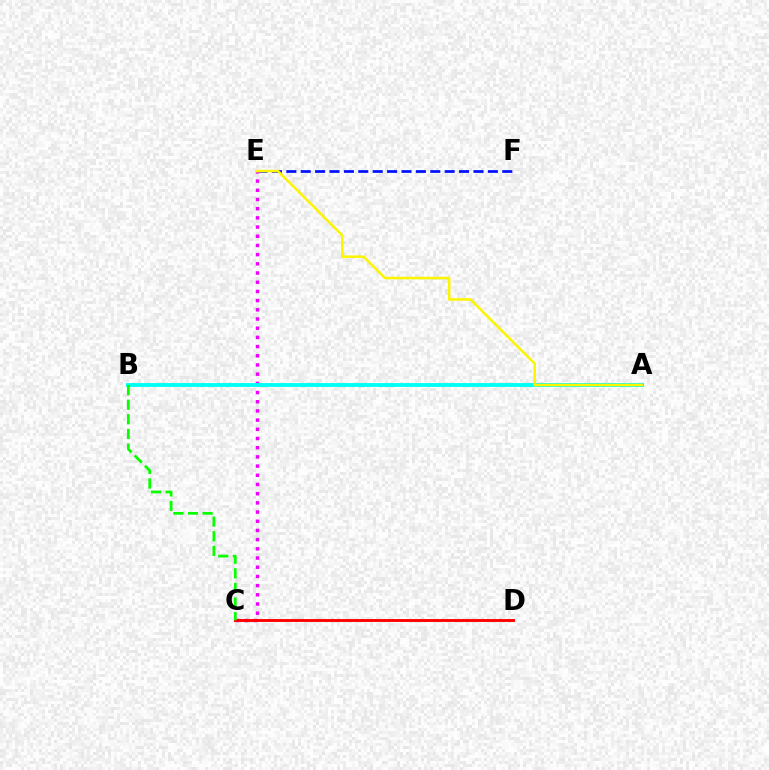{('E', 'F'): [{'color': '#0010ff', 'line_style': 'dashed', 'thickness': 1.96}], ('C', 'E'): [{'color': '#ee00ff', 'line_style': 'dotted', 'thickness': 2.5}], ('C', 'D'): [{'color': '#ff0000', 'line_style': 'solid', 'thickness': 2.08}], ('A', 'B'): [{'color': '#00fff6', 'line_style': 'solid', 'thickness': 2.79}], ('B', 'C'): [{'color': '#08ff00', 'line_style': 'dashed', 'thickness': 1.98}], ('A', 'E'): [{'color': '#fcf500', 'line_style': 'solid', 'thickness': 1.84}]}